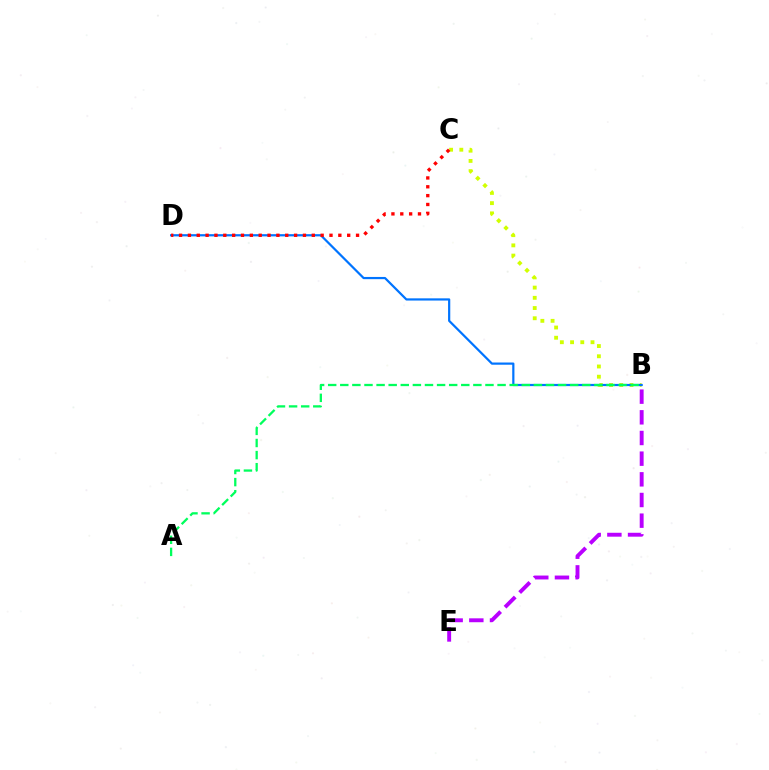{('B', 'C'): [{'color': '#d1ff00', 'line_style': 'dotted', 'thickness': 2.78}], ('B', 'D'): [{'color': '#0074ff', 'line_style': 'solid', 'thickness': 1.59}], ('C', 'D'): [{'color': '#ff0000', 'line_style': 'dotted', 'thickness': 2.4}], ('A', 'B'): [{'color': '#00ff5c', 'line_style': 'dashed', 'thickness': 1.64}], ('B', 'E'): [{'color': '#b900ff', 'line_style': 'dashed', 'thickness': 2.81}]}